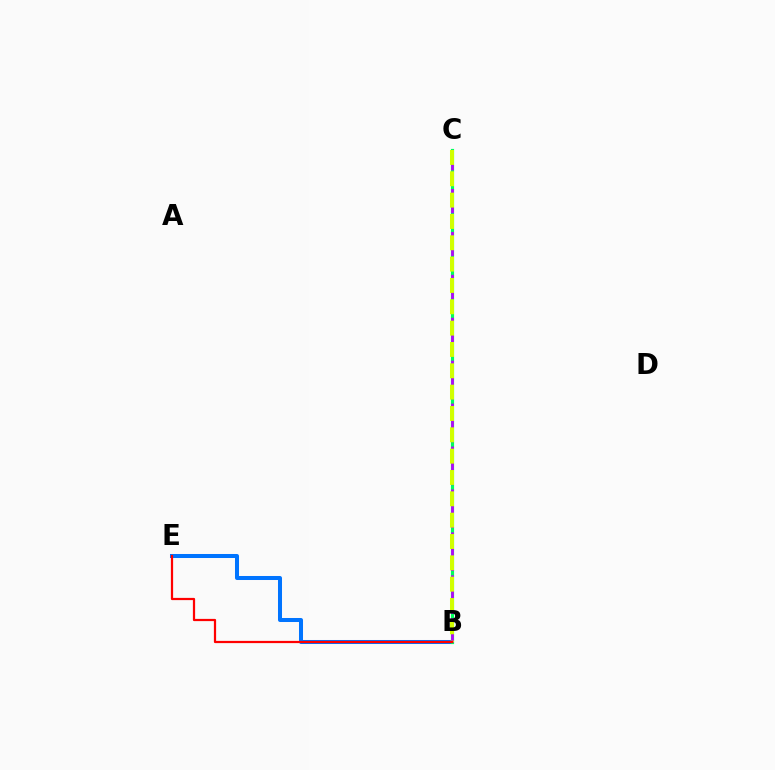{('B', 'E'): [{'color': '#0074ff', 'line_style': 'solid', 'thickness': 2.89}, {'color': '#ff0000', 'line_style': 'solid', 'thickness': 1.6}], ('B', 'C'): [{'color': '#00ff5c', 'line_style': 'solid', 'thickness': 2.28}, {'color': '#b900ff', 'line_style': 'dashed', 'thickness': 1.94}, {'color': '#d1ff00', 'line_style': 'dashed', 'thickness': 2.9}]}